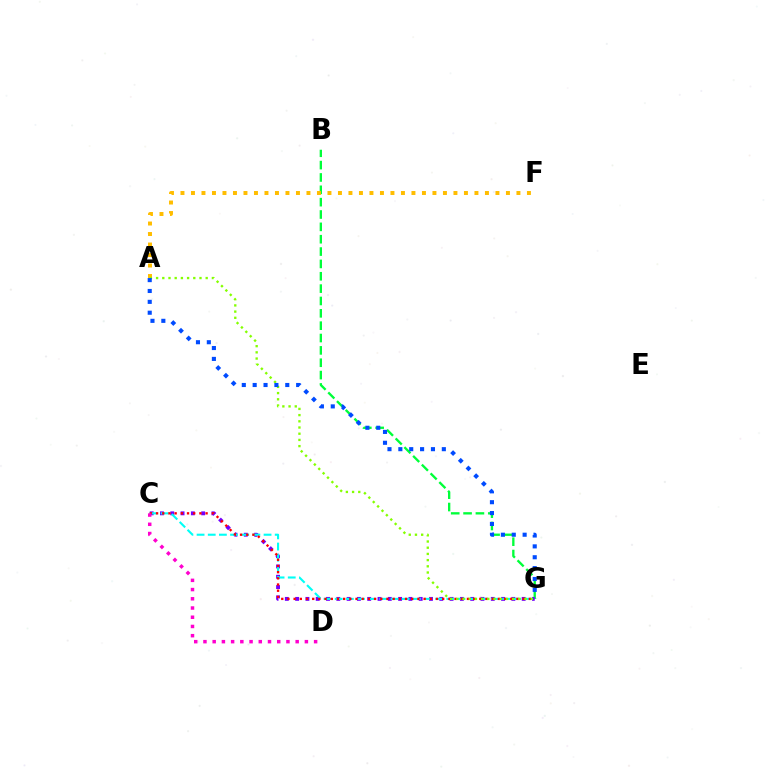{('B', 'G'): [{'color': '#00ff39', 'line_style': 'dashed', 'thickness': 1.68}], ('C', 'G'): [{'color': '#7200ff', 'line_style': 'dotted', 'thickness': 2.8}, {'color': '#00fff6', 'line_style': 'dashed', 'thickness': 1.52}, {'color': '#ff0000', 'line_style': 'dotted', 'thickness': 1.68}], ('C', 'D'): [{'color': '#ff00cf', 'line_style': 'dotted', 'thickness': 2.51}], ('A', 'F'): [{'color': '#ffbd00', 'line_style': 'dotted', 'thickness': 2.85}], ('A', 'G'): [{'color': '#84ff00', 'line_style': 'dotted', 'thickness': 1.68}, {'color': '#004bff', 'line_style': 'dotted', 'thickness': 2.95}]}